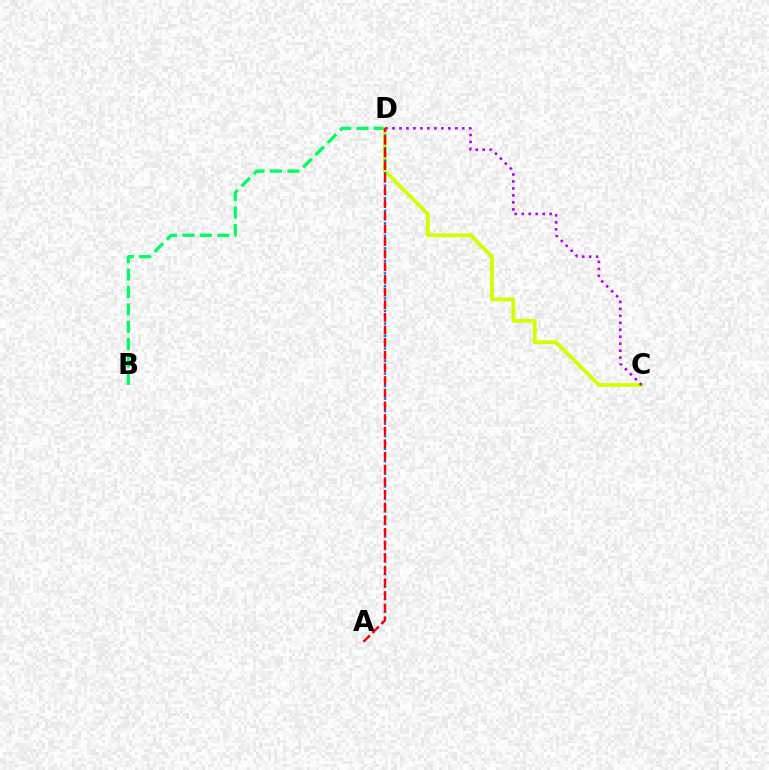{('B', 'D'): [{'color': '#00ff5c', 'line_style': 'dashed', 'thickness': 2.36}], ('C', 'D'): [{'color': '#d1ff00', 'line_style': 'solid', 'thickness': 2.73}, {'color': '#b900ff', 'line_style': 'dotted', 'thickness': 1.9}], ('A', 'D'): [{'color': '#0074ff', 'line_style': 'dotted', 'thickness': 1.7}, {'color': '#ff0000', 'line_style': 'dashed', 'thickness': 1.72}]}